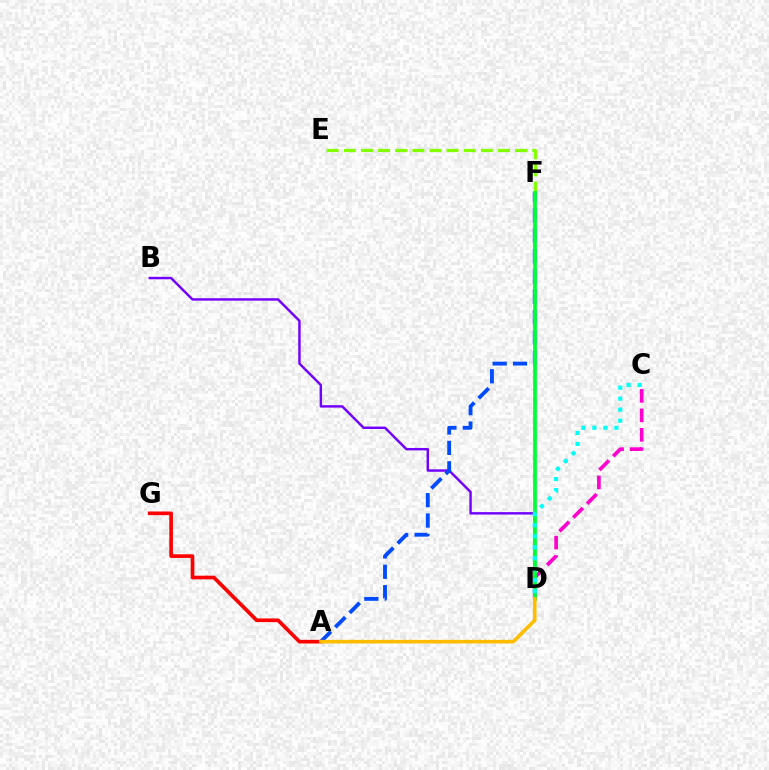{('C', 'D'): [{'color': '#ff00cf', 'line_style': 'dashed', 'thickness': 2.64}, {'color': '#00fff6', 'line_style': 'dotted', 'thickness': 2.99}], ('E', 'F'): [{'color': '#84ff00', 'line_style': 'dashed', 'thickness': 2.33}], ('B', 'D'): [{'color': '#7200ff', 'line_style': 'solid', 'thickness': 1.75}], ('A', 'F'): [{'color': '#004bff', 'line_style': 'dashed', 'thickness': 2.77}], ('D', 'F'): [{'color': '#00ff39', 'line_style': 'solid', 'thickness': 2.71}], ('A', 'G'): [{'color': '#ff0000', 'line_style': 'solid', 'thickness': 2.64}], ('A', 'D'): [{'color': '#ffbd00', 'line_style': 'solid', 'thickness': 2.61}]}